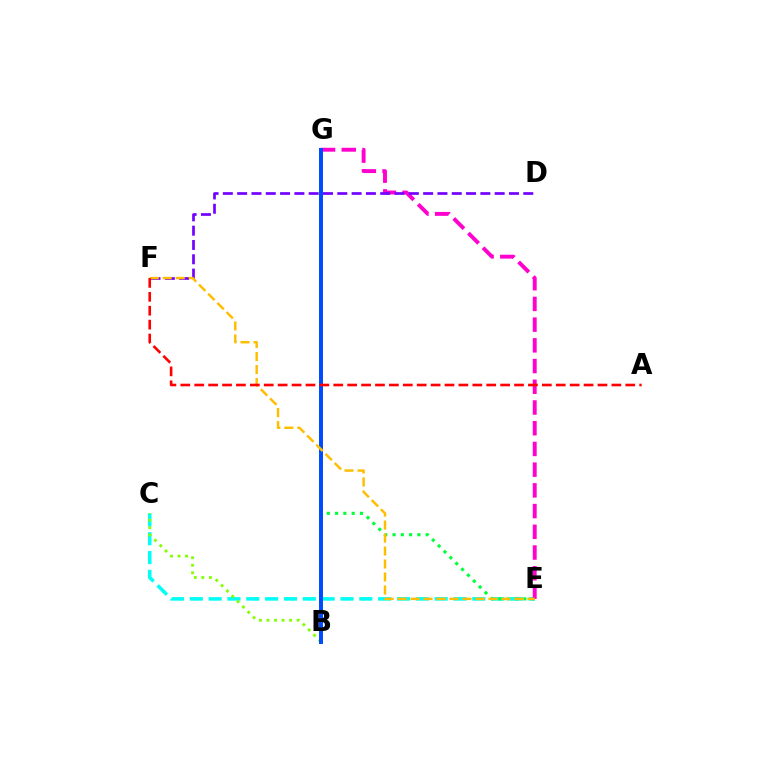{('C', 'E'): [{'color': '#00fff6', 'line_style': 'dashed', 'thickness': 2.56}], ('E', 'G'): [{'color': '#00ff39', 'line_style': 'dotted', 'thickness': 2.25}, {'color': '#ff00cf', 'line_style': 'dashed', 'thickness': 2.81}], ('B', 'C'): [{'color': '#84ff00', 'line_style': 'dotted', 'thickness': 2.05}], ('D', 'F'): [{'color': '#7200ff', 'line_style': 'dashed', 'thickness': 1.94}], ('B', 'G'): [{'color': '#004bff', 'line_style': 'solid', 'thickness': 2.86}], ('E', 'F'): [{'color': '#ffbd00', 'line_style': 'dashed', 'thickness': 1.76}], ('A', 'F'): [{'color': '#ff0000', 'line_style': 'dashed', 'thickness': 1.89}]}